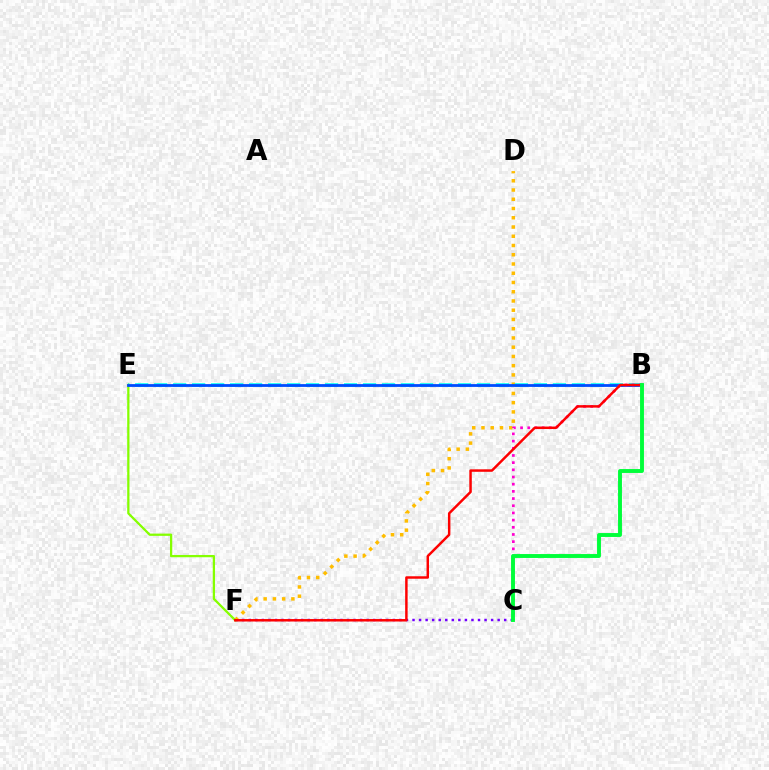{('C', 'F'): [{'color': '#7200ff', 'line_style': 'dotted', 'thickness': 1.78}], ('D', 'F'): [{'color': '#ffbd00', 'line_style': 'dotted', 'thickness': 2.51}], ('B', 'E'): [{'color': '#00fff6', 'line_style': 'dashed', 'thickness': 2.58}, {'color': '#004bff', 'line_style': 'solid', 'thickness': 2.01}], ('E', 'F'): [{'color': '#84ff00', 'line_style': 'solid', 'thickness': 1.63}], ('B', 'C'): [{'color': '#ff00cf', 'line_style': 'dotted', 'thickness': 1.95}, {'color': '#00ff39', 'line_style': 'solid', 'thickness': 2.8}], ('B', 'F'): [{'color': '#ff0000', 'line_style': 'solid', 'thickness': 1.78}]}